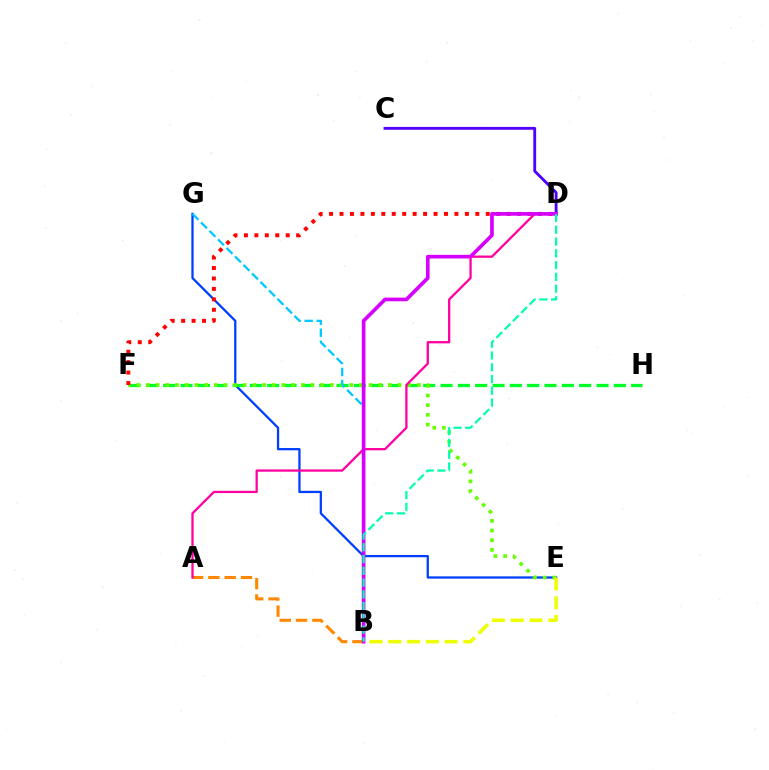{('A', 'B'): [{'color': '#ff8800', 'line_style': 'dashed', 'thickness': 2.22}], ('E', 'G'): [{'color': '#003fff', 'line_style': 'solid', 'thickness': 1.64}], ('F', 'H'): [{'color': '#00ff27', 'line_style': 'dashed', 'thickness': 2.35}], ('E', 'F'): [{'color': '#66ff00', 'line_style': 'dotted', 'thickness': 2.63}], ('B', 'G'): [{'color': '#00c7ff', 'line_style': 'dashed', 'thickness': 1.63}], ('A', 'D'): [{'color': '#ff00a0', 'line_style': 'solid', 'thickness': 1.64}], ('D', 'F'): [{'color': '#ff0000', 'line_style': 'dotted', 'thickness': 2.84}], ('C', 'D'): [{'color': '#4f00ff', 'line_style': 'solid', 'thickness': 2.05}], ('B', 'D'): [{'color': '#d600ff', 'line_style': 'solid', 'thickness': 2.64}, {'color': '#00ffaf', 'line_style': 'dashed', 'thickness': 1.6}], ('B', 'E'): [{'color': '#eeff00', 'line_style': 'dashed', 'thickness': 2.55}]}